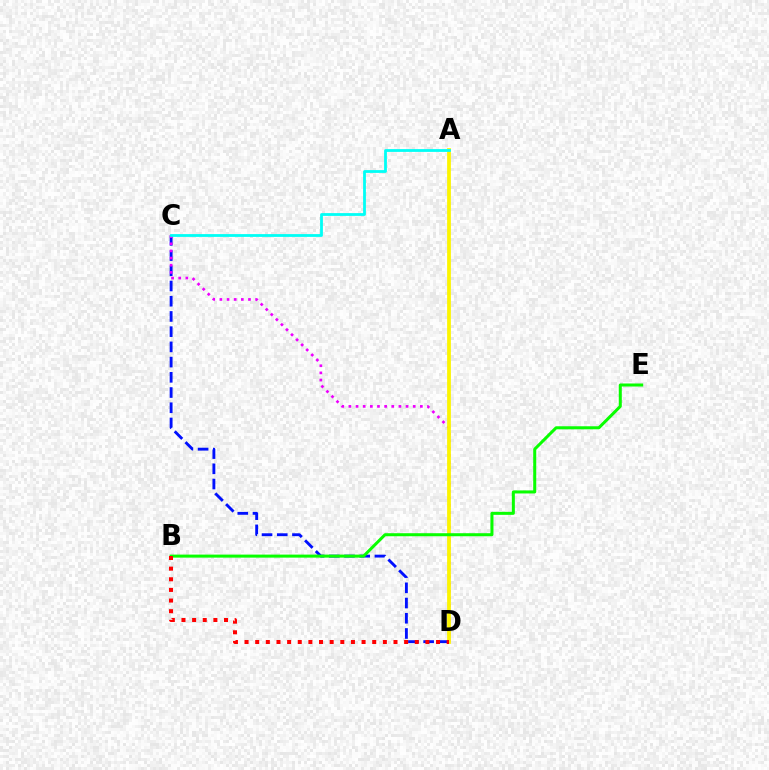{('C', 'D'): [{'color': '#0010ff', 'line_style': 'dashed', 'thickness': 2.07}, {'color': '#ee00ff', 'line_style': 'dotted', 'thickness': 1.94}], ('A', 'D'): [{'color': '#fcf500', 'line_style': 'solid', 'thickness': 2.71}], ('B', 'E'): [{'color': '#08ff00', 'line_style': 'solid', 'thickness': 2.18}], ('A', 'C'): [{'color': '#00fff6', 'line_style': 'solid', 'thickness': 2.01}], ('B', 'D'): [{'color': '#ff0000', 'line_style': 'dotted', 'thickness': 2.89}]}